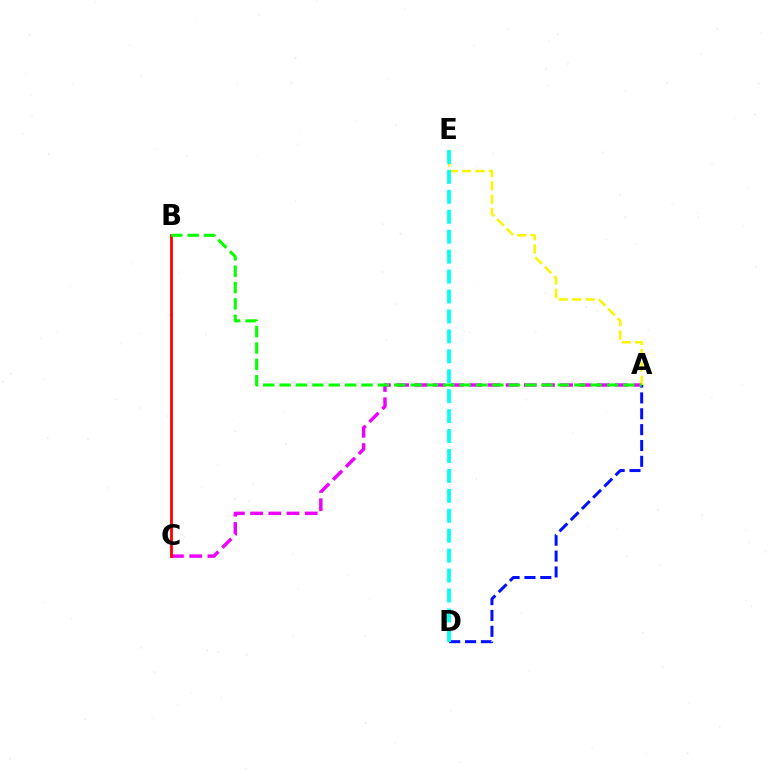{('A', 'C'): [{'color': '#ee00ff', 'line_style': 'dashed', 'thickness': 2.48}], ('A', 'D'): [{'color': '#0010ff', 'line_style': 'dashed', 'thickness': 2.15}], ('A', 'E'): [{'color': '#fcf500', 'line_style': 'dashed', 'thickness': 1.81}], ('B', 'C'): [{'color': '#ff0000', 'line_style': 'solid', 'thickness': 2.01}], ('D', 'E'): [{'color': '#00fff6', 'line_style': 'dashed', 'thickness': 2.71}], ('A', 'B'): [{'color': '#08ff00', 'line_style': 'dashed', 'thickness': 2.22}]}